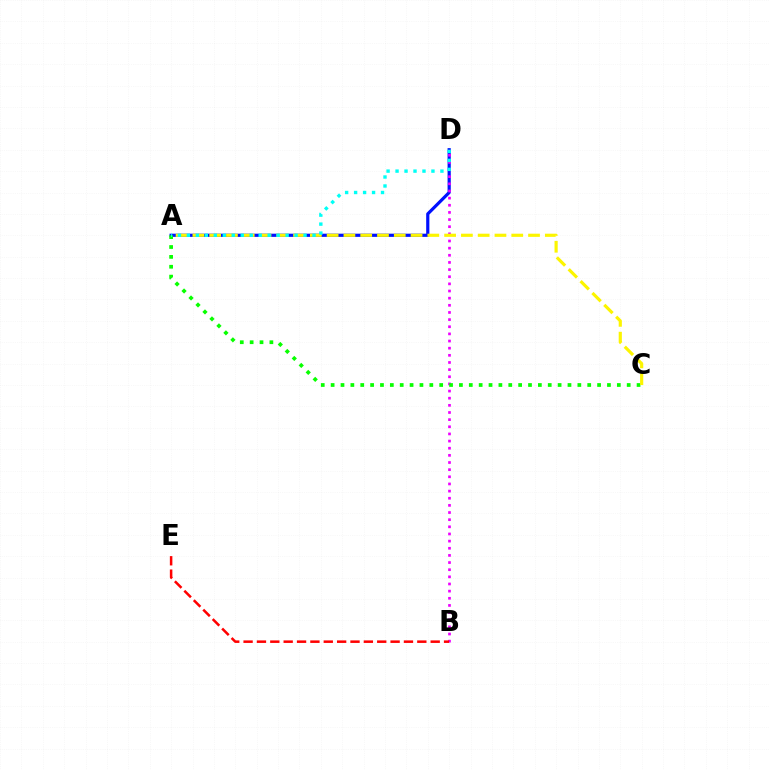{('A', 'D'): [{'color': '#0010ff', 'line_style': 'solid', 'thickness': 2.29}, {'color': '#00fff6', 'line_style': 'dotted', 'thickness': 2.44}], ('B', 'D'): [{'color': '#ee00ff', 'line_style': 'dotted', 'thickness': 1.94}], ('A', 'C'): [{'color': '#08ff00', 'line_style': 'dotted', 'thickness': 2.68}, {'color': '#fcf500', 'line_style': 'dashed', 'thickness': 2.28}], ('B', 'E'): [{'color': '#ff0000', 'line_style': 'dashed', 'thickness': 1.82}]}